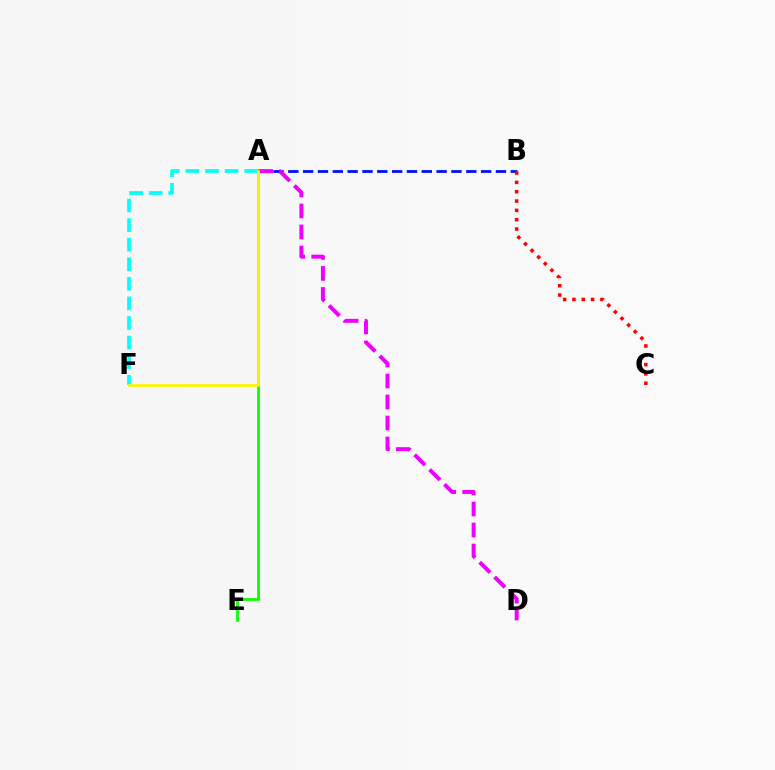{('A', 'B'): [{'color': '#0010ff', 'line_style': 'dashed', 'thickness': 2.01}], ('A', 'E'): [{'color': '#08ff00', 'line_style': 'solid', 'thickness': 1.97}], ('A', 'F'): [{'color': '#00fff6', 'line_style': 'dashed', 'thickness': 2.66}, {'color': '#fcf500', 'line_style': 'solid', 'thickness': 1.95}], ('A', 'D'): [{'color': '#ee00ff', 'line_style': 'dashed', 'thickness': 2.85}], ('B', 'C'): [{'color': '#ff0000', 'line_style': 'dotted', 'thickness': 2.53}]}